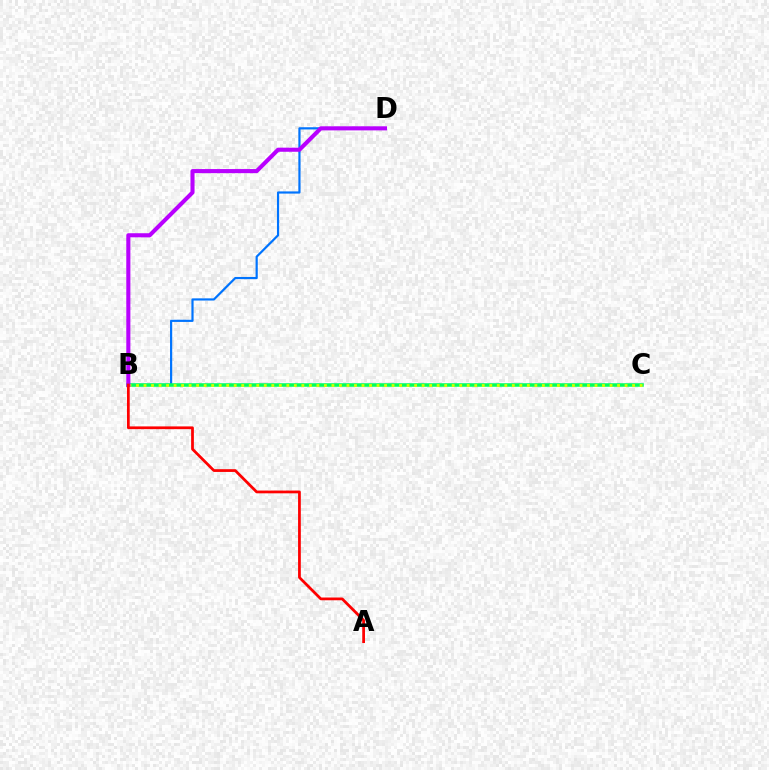{('B', 'D'): [{'color': '#0074ff', 'line_style': 'solid', 'thickness': 1.58}, {'color': '#b900ff', 'line_style': 'solid', 'thickness': 2.94}], ('B', 'C'): [{'color': '#00ff5c', 'line_style': 'solid', 'thickness': 2.54}, {'color': '#d1ff00', 'line_style': 'dotted', 'thickness': 2.04}], ('A', 'B'): [{'color': '#ff0000', 'line_style': 'solid', 'thickness': 1.98}]}